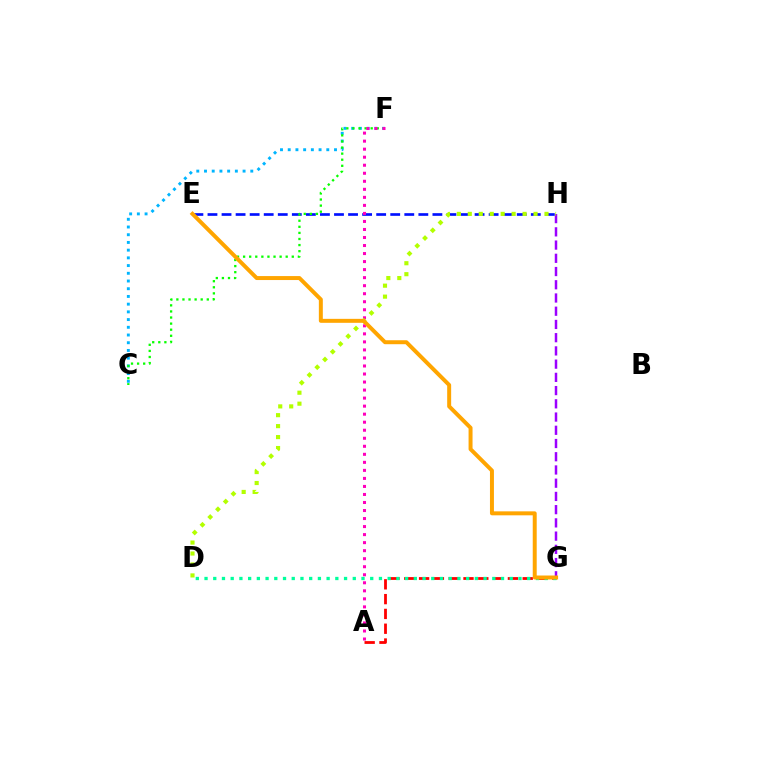{('A', 'G'): [{'color': '#ff0000', 'line_style': 'dashed', 'thickness': 2.01}], ('C', 'F'): [{'color': '#00b5ff', 'line_style': 'dotted', 'thickness': 2.1}, {'color': '#08ff00', 'line_style': 'dotted', 'thickness': 1.65}], ('E', 'H'): [{'color': '#0010ff', 'line_style': 'dashed', 'thickness': 1.91}], ('A', 'F'): [{'color': '#ff00bd', 'line_style': 'dotted', 'thickness': 2.18}], ('D', 'G'): [{'color': '#00ff9d', 'line_style': 'dotted', 'thickness': 2.37}], ('G', 'H'): [{'color': '#9b00ff', 'line_style': 'dashed', 'thickness': 1.8}], ('D', 'H'): [{'color': '#b3ff00', 'line_style': 'dotted', 'thickness': 2.98}], ('E', 'G'): [{'color': '#ffa500', 'line_style': 'solid', 'thickness': 2.86}]}